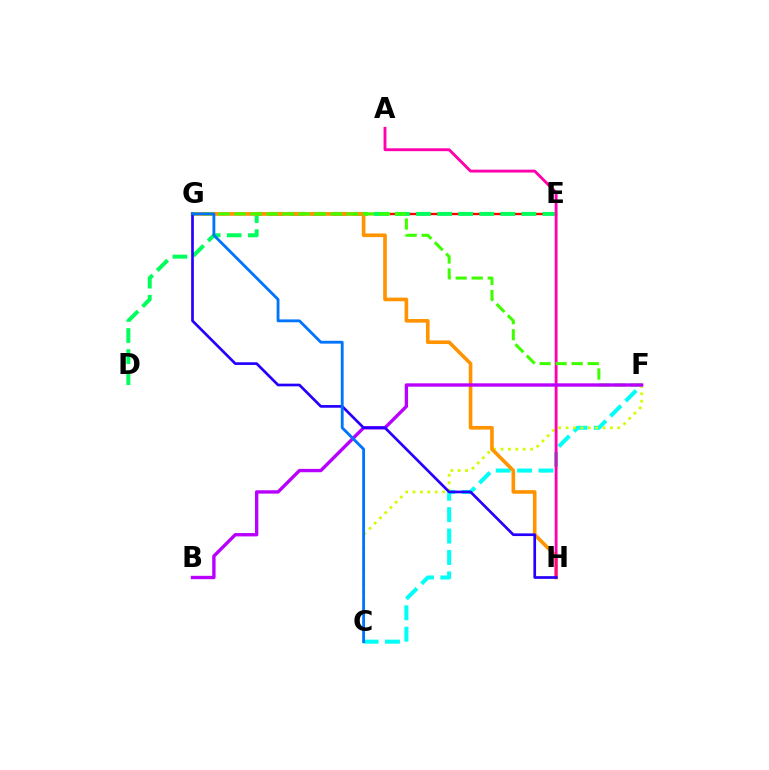{('E', 'G'): [{'color': '#ff0000', 'line_style': 'solid', 'thickness': 1.72}], ('C', 'F'): [{'color': '#00fff6', 'line_style': 'dashed', 'thickness': 2.91}, {'color': '#d1ff00', 'line_style': 'dotted', 'thickness': 2.01}], ('D', 'E'): [{'color': '#00ff5c', 'line_style': 'dashed', 'thickness': 2.86}], ('G', 'H'): [{'color': '#ff9400', 'line_style': 'solid', 'thickness': 2.61}, {'color': '#2500ff', 'line_style': 'solid', 'thickness': 1.93}], ('A', 'H'): [{'color': '#ff00ac', 'line_style': 'solid', 'thickness': 2.07}], ('F', 'G'): [{'color': '#3dff00', 'line_style': 'dashed', 'thickness': 2.18}], ('B', 'F'): [{'color': '#b900ff', 'line_style': 'solid', 'thickness': 2.42}], ('C', 'G'): [{'color': '#0074ff', 'line_style': 'solid', 'thickness': 2.04}]}